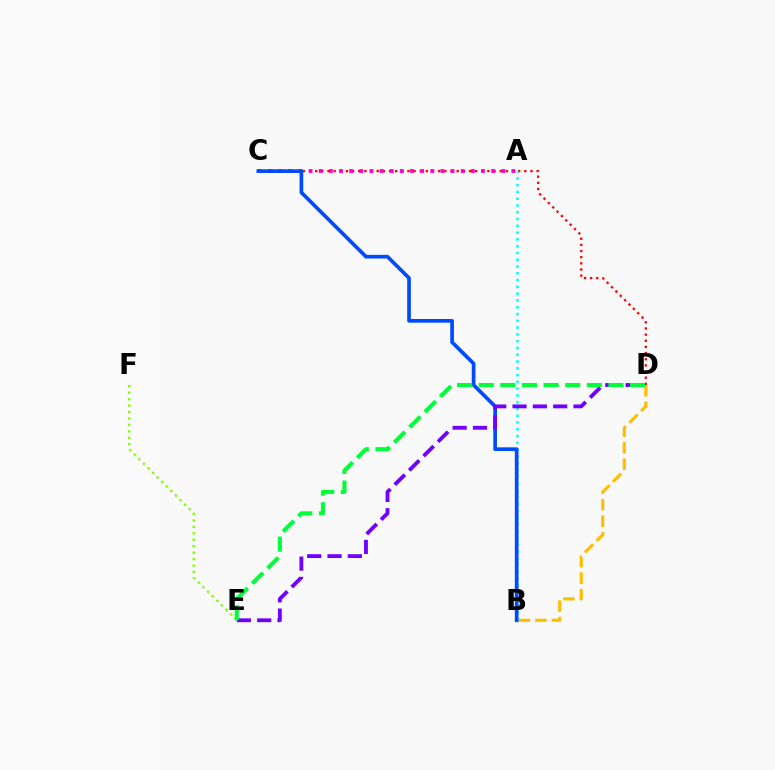{('B', 'D'): [{'color': '#ffbd00', 'line_style': 'dashed', 'thickness': 2.24}], ('C', 'D'): [{'color': '#ff0000', 'line_style': 'dotted', 'thickness': 1.67}], ('E', 'F'): [{'color': '#84ff00', 'line_style': 'dotted', 'thickness': 1.75}], ('A', 'C'): [{'color': '#ff00cf', 'line_style': 'dotted', 'thickness': 2.75}], ('A', 'B'): [{'color': '#00fff6', 'line_style': 'dotted', 'thickness': 1.84}], ('B', 'C'): [{'color': '#004bff', 'line_style': 'solid', 'thickness': 2.66}], ('D', 'E'): [{'color': '#7200ff', 'line_style': 'dashed', 'thickness': 2.76}, {'color': '#00ff39', 'line_style': 'dashed', 'thickness': 2.94}]}